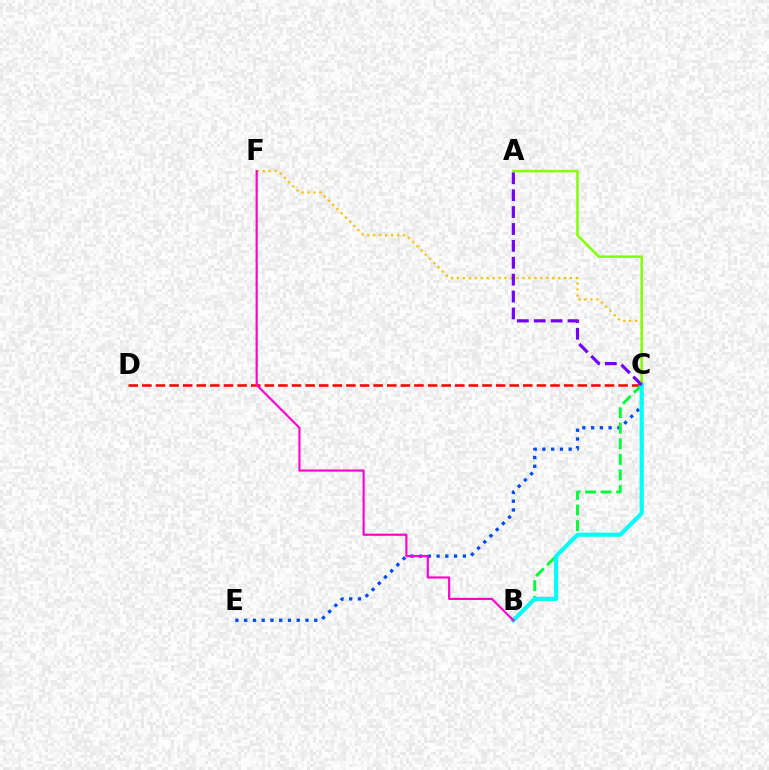{('C', 'D'): [{'color': '#ff0000', 'line_style': 'dashed', 'thickness': 1.85}], ('C', 'F'): [{'color': '#ffbd00', 'line_style': 'dotted', 'thickness': 1.62}], ('C', 'E'): [{'color': '#004bff', 'line_style': 'dotted', 'thickness': 2.38}], ('A', 'C'): [{'color': '#84ff00', 'line_style': 'solid', 'thickness': 1.83}, {'color': '#7200ff', 'line_style': 'dashed', 'thickness': 2.29}], ('B', 'C'): [{'color': '#00ff39', 'line_style': 'dashed', 'thickness': 2.11}, {'color': '#00fff6', 'line_style': 'solid', 'thickness': 2.98}], ('B', 'F'): [{'color': '#ff00cf', 'line_style': 'solid', 'thickness': 1.56}]}